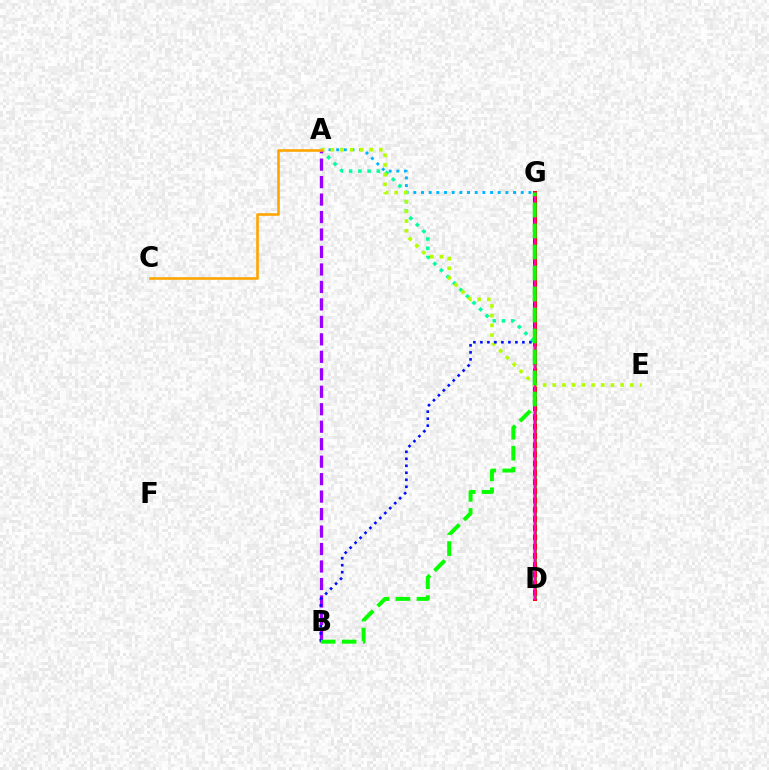{('A', 'G'): [{'color': '#00b5ff', 'line_style': 'dotted', 'thickness': 2.08}], ('D', 'G'): [{'color': '#ff0000', 'line_style': 'solid', 'thickness': 2.92}, {'color': '#ff00bd', 'line_style': 'solid', 'thickness': 1.57}], ('A', 'D'): [{'color': '#00ff9d', 'line_style': 'dotted', 'thickness': 2.51}], ('A', 'E'): [{'color': '#b3ff00', 'line_style': 'dotted', 'thickness': 2.63}], ('A', 'B'): [{'color': '#9b00ff', 'line_style': 'dashed', 'thickness': 2.37}], ('B', 'G'): [{'color': '#0010ff', 'line_style': 'dotted', 'thickness': 1.9}, {'color': '#08ff00', 'line_style': 'dashed', 'thickness': 2.85}], ('A', 'C'): [{'color': '#ffa500', 'line_style': 'solid', 'thickness': 1.87}]}